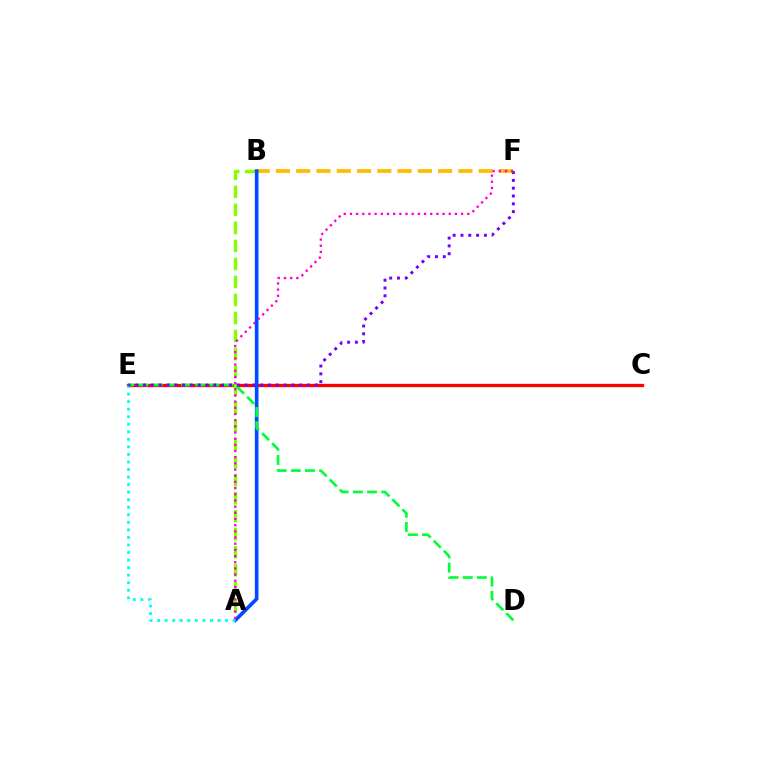{('C', 'E'): [{'color': '#ff0000', 'line_style': 'solid', 'thickness': 2.37}], ('B', 'F'): [{'color': '#ffbd00', 'line_style': 'dashed', 'thickness': 2.75}], ('A', 'B'): [{'color': '#84ff00', 'line_style': 'dashed', 'thickness': 2.45}, {'color': '#004bff', 'line_style': 'solid', 'thickness': 2.63}], ('D', 'E'): [{'color': '#00ff39', 'line_style': 'dashed', 'thickness': 1.93}], ('A', 'E'): [{'color': '#00fff6', 'line_style': 'dotted', 'thickness': 2.05}], ('E', 'F'): [{'color': '#7200ff', 'line_style': 'dotted', 'thickness': 2.12}], ('A', 'F'): [{'color': '#ff00cf', 'line_style': 'dotted', 'thickness': 1.68}]}